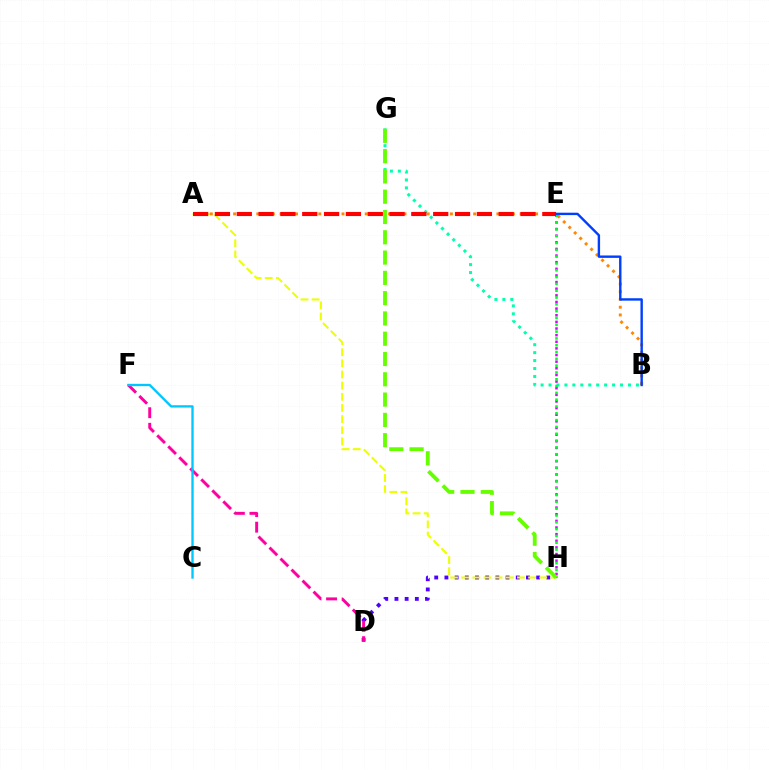{('D', 'H'): [{'color': '#4f00ff', 'line_style': 'dotted', 'thickness': 2.77}], ('B', 'G'): [{'color': '#00ffaf', 'line_style': 'dotted', 'thickness': 2.16}], ('A', 'H'): [{'color': '#eeff00', 'line_style': 'dashed', 'thickness': 1.51}], ('E', 'H'): [{'color': '#d600ff', 'line_style': 'dotted', 'thickness': 1.8}, {'color': '#00ff27', 'line_style': 'dotted', 'thickness': 1.85}], ('A', 'B'): [{'color': '#ff8800', 'line_style': 'dotted', 'thickness': 2.1}], ('G', 'H'): [{'color': '#66ff00', 'line_style': 'dashed', 'thickness': 2.76}], ('A', 'E'): [{'color': '#ff0000', 'line_style': 'dashed', 'thickness': 2.97}], ('D', 'F'): [{'color': '#ff00a0', 'line_style': 'dashed', 'thickness': 2.12}], ('B', 'E'): [{'color': '#003fff', 'line_style': 'solid', 'thickness': 1.73}], ('C', 'F'): [{'color': '#00c7ff', 'line_style': 'solid', 'thickness': 1.68}]}